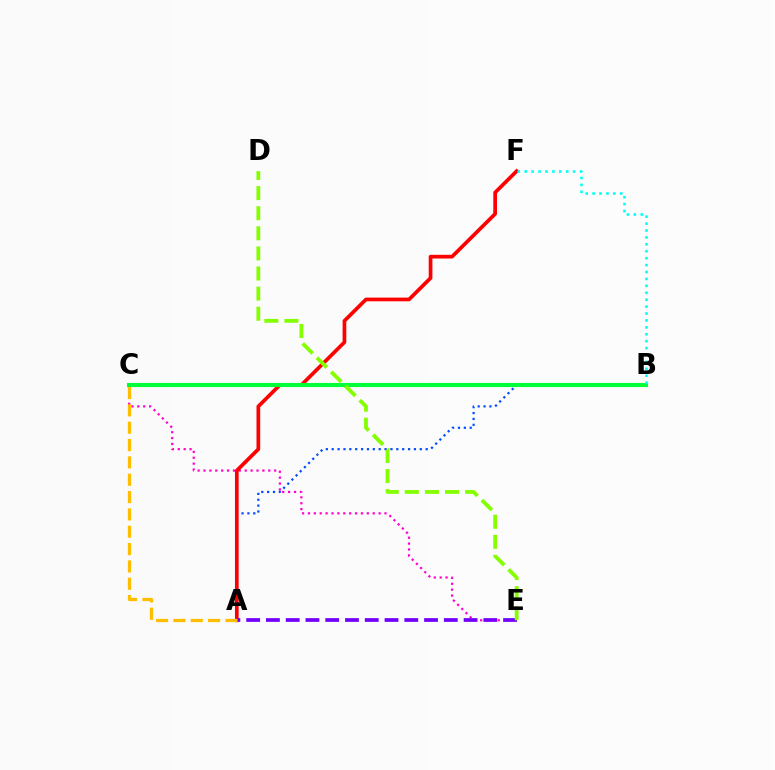{('C', 'E'): [{'color': '#ff00cf', 'line_style': 'dotted', 'thickness': 1.6}], ('A', 'B'): [{'color': '#004bff', 'line_style': 'dotted', 'thickness': 1.6}], ('A', 'F'): [{'color': '#ff0000', 'line_style': 'solid', 'thickness': 2.66}], ('A', 'E'): [{'color': '#7200ff', 'line_style': 'dashed', 'thickness': 2.68}], ('B', 'C'): [{'color': '#00ff39', 'line_style': 'solid', 'thickness': 2.96}], ('D', 'E'): [{'color': '#84ff00', 'line_style': 'dashed', 'thickness': 2.73}], ('B', 'F'): [{'color': '#00fff6', 'line_style': 'dotted', 'thickness': 1.88}], ('A', 'C'): [{'color': '#ffbd00', 'line_style': 'dashed', 'thickness': 2.36}]}